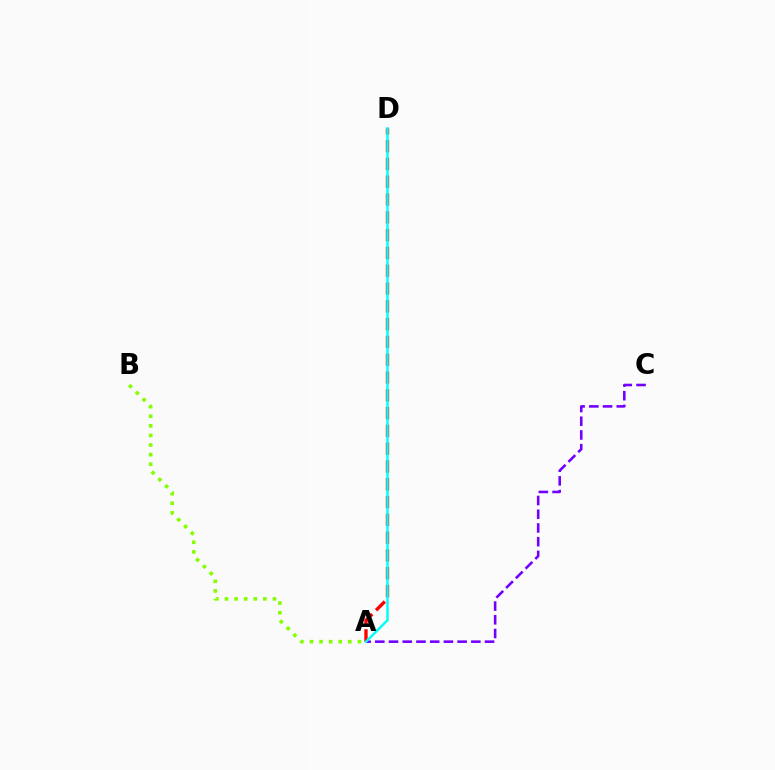{('A', 'D'): [{'color': '#ff0000', 'line_style': 'dashed', 'thickness': 2.42}, {'color': '#00fff6', 'line_style': 'solid', 'thickness': 1.77}], ('A', 'C'): [{'color': '#7200ff', 'line_style': 'dashed', 'thickness': 1.86}], ('A', 'B'): [{'color': '#84ff00', 'line_style': 'dotted', 'thickness': 2.61}]}